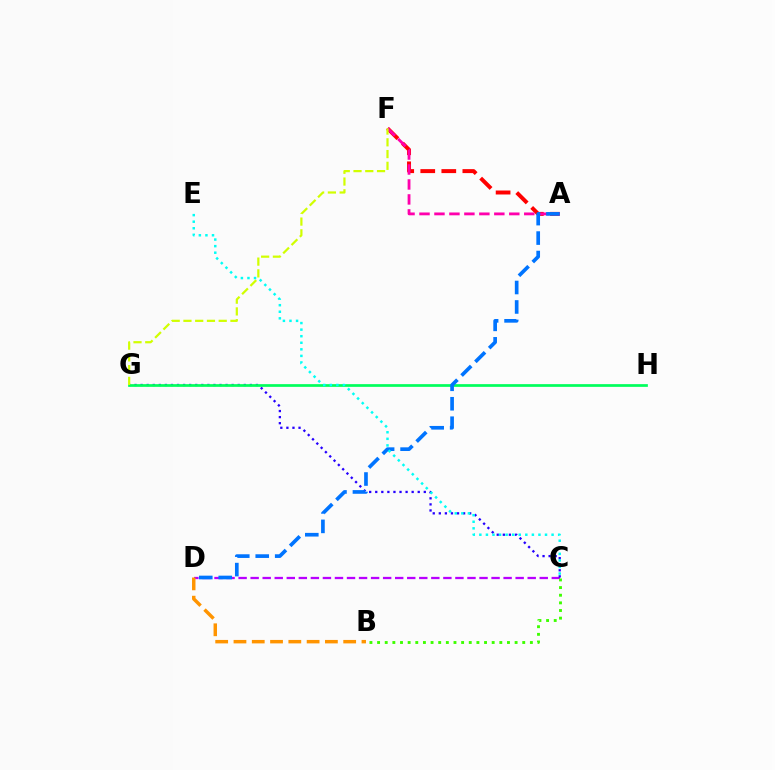{('C', 'D'): [{'color': '#b900ff', 'line_style': 'dashed', 'thickness': 1.64}], ('B', 'C'): [{'color': '#3dff00', 'line_style': 'dotted', 'thickness': 2.08}], ('C', 'G'): [{'color': '#2500ff', 'line_style': 'dotted', 'thickness': 1.65}], ('A', 'F'): [{'color': '#ff0000', 'line_style': 'dashed', 'thickness': 2.86}, {'color': '#ff00ac', 'line_style': 'dashed', 'thickness': 2.03}], ('B', 'D'): [{'color': '#ff9400', 'line_style': 'dashed', 'thickness': 2.48}], ('G', 'H'): [{'color': '#00ff5c', 'line_style': 'solid', 'thickness': 1.96}], ('A', 'D'): [{'color': '#0074ff', 'line_style': 'dashed', 'thickness': 2.64}], ('C', 'E'): [{'color': '#00fff6', 'line_style': 'dotted', 'thickness': 1.78}], ('F', 'G'): [{'color': '#d1ff00', 'line_style': 'dashed', 'thickness': 1.6}]}